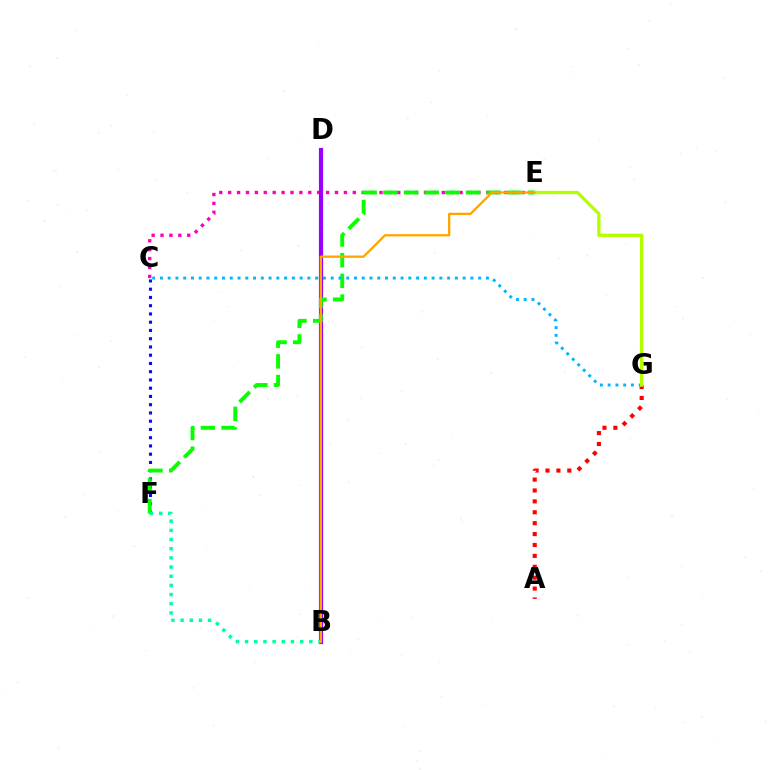{('C', 'F'): [{'color': '#0010ff', 'line_style': 'dotted', 'thickness': 2.24}], ('A', 'G'): [{'color': '#ff0000', 'line_style': 'dotted', 'thickness': 2.96}], ('C', 'E'): [{'color': '#ff00bd', 'line_style': 'dotted', 'thickness': 2.42}], ('B', 'D'): [{'color': '#9b00ff', 'line_style': 'solid', 'thickness': 3.0}], ('E', 'F'): [{'color': '#08ff00', 'line_style': 'dashed', 'thickness': 2.81}], ('C', 'G'): [{'color': '#00b5ff', 'line_style': 'dotted', 'thickness': 2.11}], ('E', 'G'): [{'color': '#b3ff00', 'line_style': 'solid', 'thickness': 2.39}], ('B', 'F'): [{'color': '#00ff9d', 'line_style': 'dotted', 'thickness': 2.49}], ('B', 'E'): [{'color': '#ffa500', 'line_style': 'solid', 'thickness': 1.66}]}